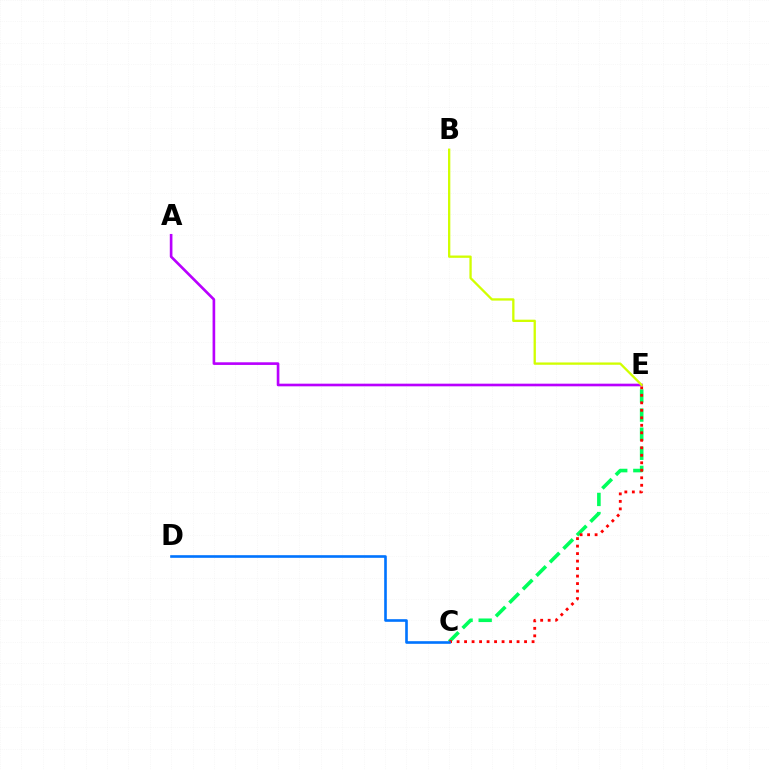{('C', 'E'): [{'color': '#00ff5c', 'line_style': 'dashed', 'thickness': 2.59}, {'color': '#ff0000', 'line_style': 'dotted', 'thickness': 2.04}], ('C', 'D'): [{'color': '#0074ff', 'line_style': 'solid', 'thickness': 1.89}], ('A', 'E'): [{'color': '#b900ff', 'line_style': 'solid', 'thickness': 1.91}], ('B', 'E'): [{'color': '#d1ff00', 'line_style': 'solid', 'thickness': 1.66}]}